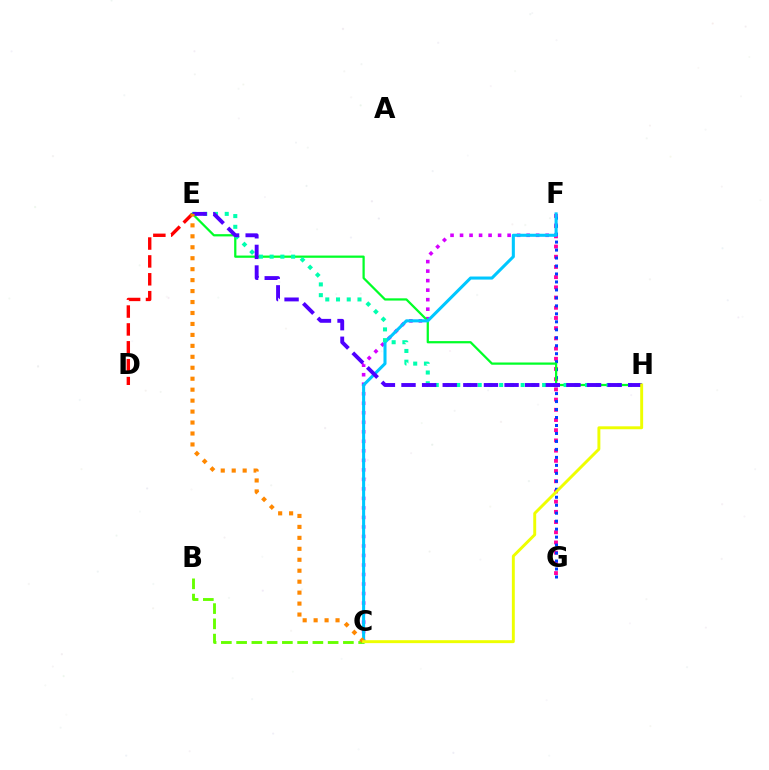{('F', 'G'): [{'color': '#ff00a0', 'line_style': 'dotted', 'thickness': 2.77}, {'color': '#003fff', 'line_style': 'dotted', 'thickness': 2.17}], ('D', 'E'): [{'color': '#ff0000', 'line_style': 'dashed', 'thickness': 2.43}], ('C', 'F'): [{'color': '#d600ff', 'line_style': 'dotted', 'thickness': 2.58}, {'color': '#00c7ff', 'line_style': 'solid', 'thickness': 2.21}], ('E', 'H'): [{'color': '#00ff27', 'line_style': 'solid', 'thickness': 1.62}, {'color': '#00ffaf', 'line_style': 'dotted', 'thickness': 2.92}, {'color': '#4f00ff', 'line_style': 'dashed', 'thickness': 2.8}], ('B', 'C'): [{'color': '#66ff00', 'line_style': 'dashed', 'thickness': 2.07}], ('C', 'E'): [{'color': '#ff8800', 'line_style': 'dotted', 'thickness': 2.98}], ('C', 'H'): [{'color': '#eeff00', 'line_style': 'solid', 'thickness': 2.11}]}